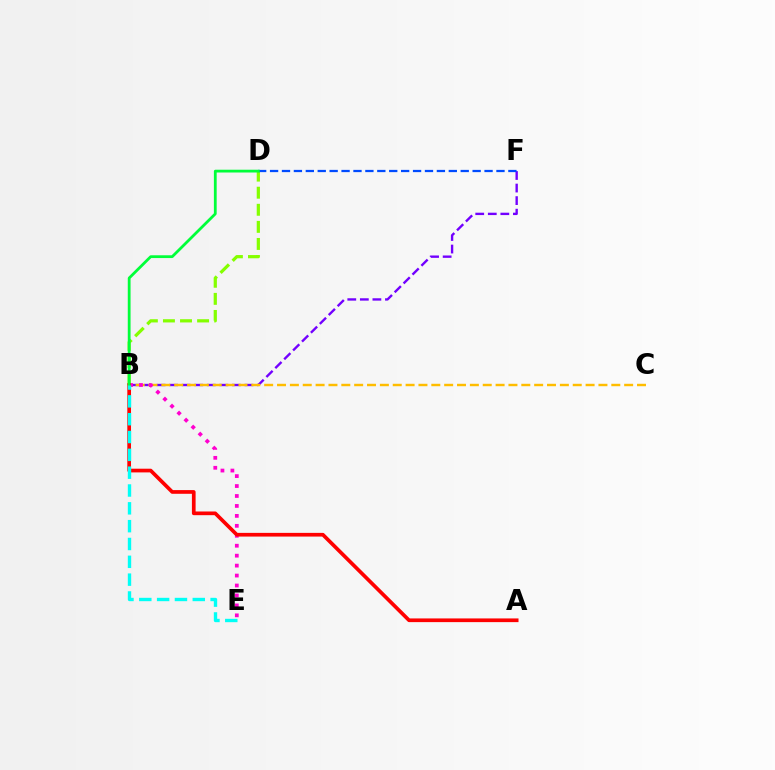{('B', 'F'): [{'color': '#7200ff', 'line_style': 'dashed', 'thickness': 1.71}], ('B', 'D'): [{'color': '#84ff00', 'line_style': 'dashed', 'thickness': 2.32}, {'color': '#00ff39', 'line_style': 'solid', 'thickness': 2.0}], ('B', 'C'): [{'color': '#ffbd00', 'line_style': 'dashed', 'thickness': 1.75}], ('B', 'E'): [{'color': '#ff00cf', 'line_style': 'dotted', 'thickness': 2.7}, {'color': '#00fff6', 'line_style': 'dashed', 'thickness': 2.42}], ('D', 'F'): [{'color': '#004bff', 'line_style': 'dashed', 'thickness': 1.62}], ('A', 'B'): [{'color': '#ff0000', 'line_style': 'solid', 'thickness': 2.66}]}